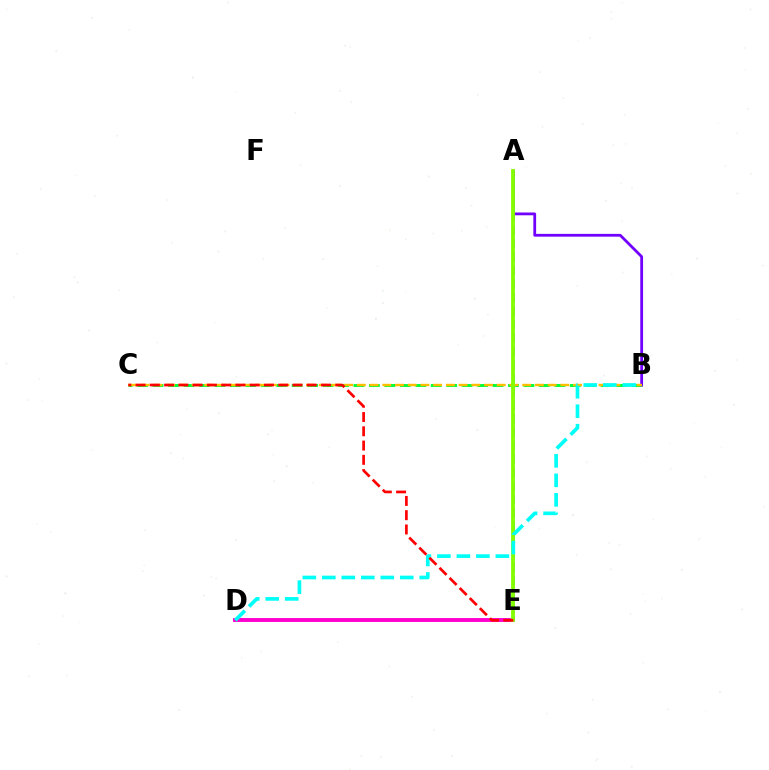{('B', 'C'): [{'color': '#00ff39', 'line_style': 'dashed', 'thickness': 2.1}, {'color': '#ffbd00', 'line_style': 'dashed', 'thickness': 1.73}], ('A', 'E'): [{'color': '#004bff', 'line_style': 'dashed', 'thickness': 1.83}, {'color': '#84ff00', 'line_style': 'solid', 'thickness': 2.75}], ('A', 'B'): [{'color': '#7200ff', 'line_style': 'solid', 'thickness': 2.01}], ('D', 'E'): [{'color': '#ff00cf', 'line_style': 'solid', 'thickness': 2.81}], ('B', 'D'): [{'color': '#00fff6', 'line_style': 'dashed', 'thickness': 2.65}], ('C', 'E'): [{'color': '#ff0000', 'line_style': 'dashed', 'thickness': 1.94}]}